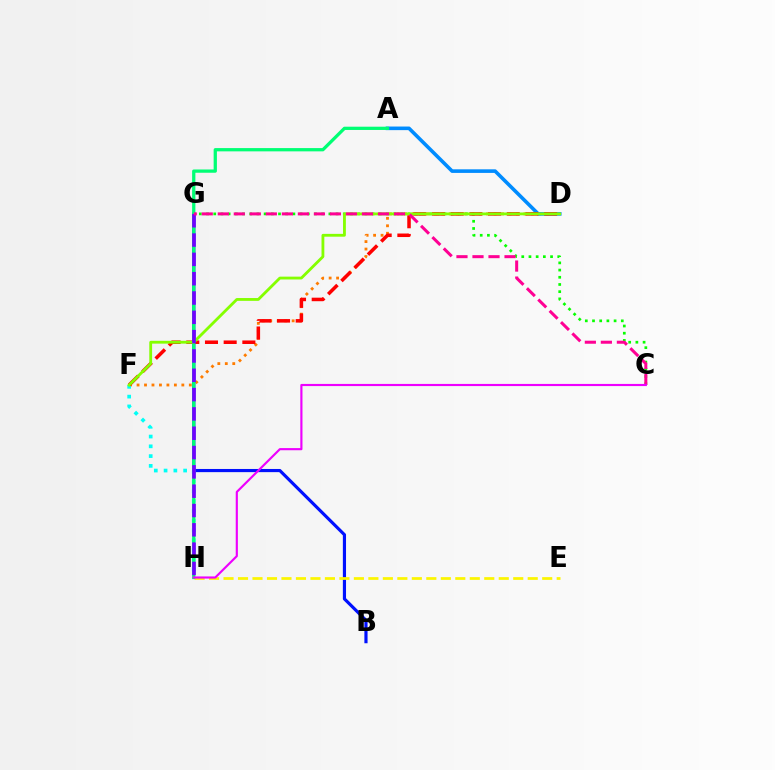{('D', 'F'): [{'color': '#ff7c00', 'line_style': 'dotted', 'thickness': 2.03}, {'color': '#ff0000', 'line_style': 'dashed', 'thickness': 2.54}, {'color': '#84ff00', 'line_style': 'solid', 'thickness': 2.03}], ('B', 'G'): [{'color': '#0010ff', 'line_style': 'solid', 'thickness': 2.28}], ('F', 'H'): [{'color': '#00fff6', 'line_style': 'dotted', 'thickness': 2.66}], ('E', 'H'): [{'color': '#fcf500', 'line_style': 'dashed', 'thickness': 1.97}], ('C', 'G'): [{'color': '#08ff00', 'line_style': 'dotted', 'thickness': 1.96}, {'color': '#ff0094', 'line_style': 'dashed', 'thickness': 2.18}], ('A', 'D'): [{'color': '#008cff', 'line_style': 'solid', 'thickness': 2.59}], ('A', 'H'): [{'color': '#00ff74', 'line_style': 'solid', 'thickness': 2.35}], ('G', 'H'): [{'color': '#7200ff', 'line_style': 'dashed', 'thickness': 2.62}], ('C', 'H'): [{'color': '#ee00ff', 'line_style': 'solid', 'thickness': 1.55}]}